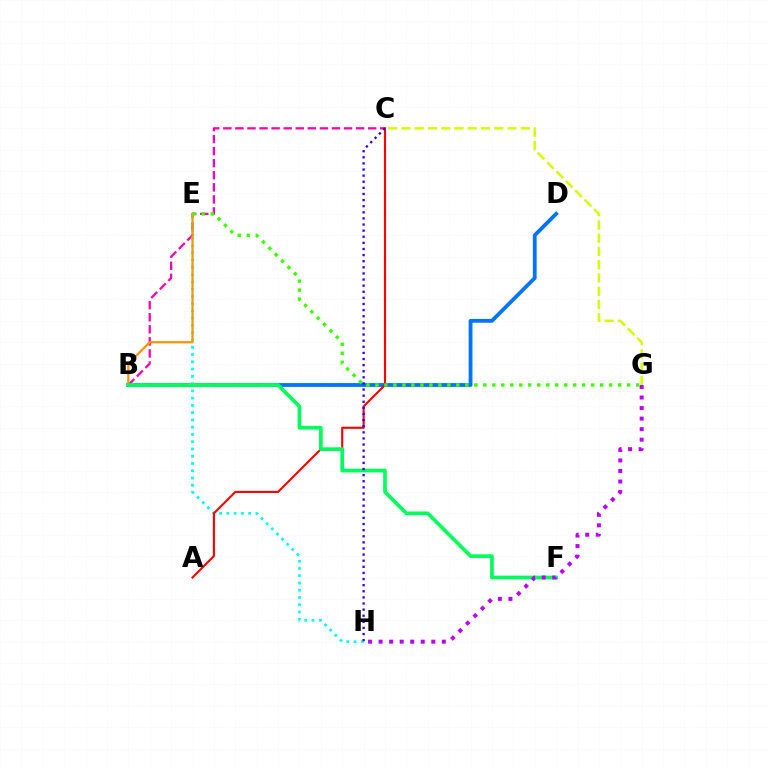{('B', 'C'): [{'color': '#ff00ac', 'line_style': 'dashed', 'thickness': 1.64}], ('B', 'D'): [{'color': '#0074ff', 'line_style': 'solid', 'thickness': 2.75}], ('C', 'G'): [{'color': '#d1ff00', 'line_style': 'dashed', 'thickness': 1.8}], ('E', 'H'): [{'color': '#00fff6', 'line_style': 'dotted', 'thickness': 1.97}], ('A', 'C'): [{'color': '#ff0000', 'line_style': 'solid', 'thickness': 1.53}], ('B', 'E'): [{'color': '#ff9400', 'line_style': 'solid', 'thickness': 1.6}], ('B', 'F'): [{'color': '#00ff5c', 'line_style': 'solid', 'thickness': 2.67}], ('E', 'G'): [{'color': '#3dff00', 'line_style': 'dotted', 'thickness': 2.44}], ('C', 'H'): [{'color': '#2500ff', 'line_style': 'dotted', 'thickness': 1.66}], ('G', 'H'): [{'color': '#b900ff', 'line_style': 'dotted', 'thickness': 2.86}]}